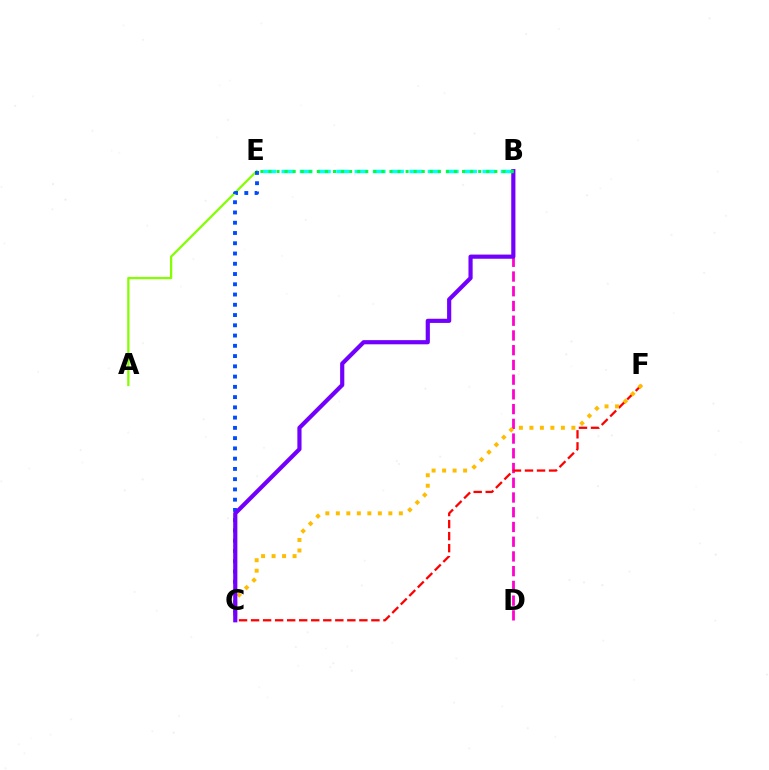{('A', 'E'): [{'color': '#84ff00', 'line_style': 'solid', 'thickness': 1.62}], ('B', 'D'): [{'color': '#ff00cf', 'line_style': 'dashed', 'thickness': 2.0}], ('C', 'F'): [{'color': '#ff0000', 'line_style': 'dashed', 'thickness': 1.63}, {'color': '#ffbd00', 'line_style': 'dotted', 'thickness': 2.85}], ('C', 'E'): [{'color': '#004bff', 'line_style': 'dotted', 'thickness': 2.79}], ('B', 'C'): [{'color': '#7200ff', 'line_style': 'solid', 'thickness': 3.0}], ('B', 'E'): [{'color': '#00fff6', 'line_style': 'dashed', 'thickness': 2.48}, {'color': '#00ff39', 'line_style': 'dotted', 'thickness': 2.19}]}